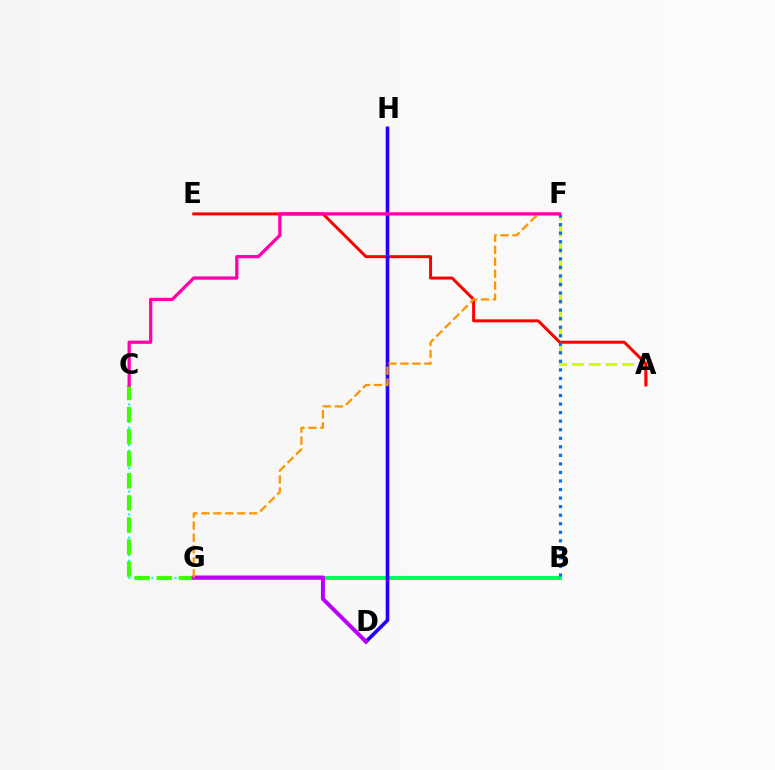{('C', 'G'): [{'color': '#00fff6', 'line_style': 'dotted', 'thickness': 1.57}, {'color': '#3dff00', 'line_style': 'dashed', 'thickness': 3.0}], ('B', 'G'): [{'color': '#00ff5c', 'line_style': 'solid', 'thickness': 2.89}], ('A', 'F'): [{'color': '#d1ff00', 'line_style': 'dashed', 'thickness': 2.27}], ('A', 'E'): [{'color': '#ff0000', 'line_style': 'solid', 'thickness': 2.15}], ('D', 'H'): [{'color': '#2500ff', 'line_style': 'solid', 'thickness': 2.62}], ('B', 'F'): [{'color': '#0074ff', 'line_style': 'dotted', 'thickness': 2.32}], ('D', 'G'): [{'color': '#b900ff', 'line_style': 'solid', 'thickness': 2.86}], ('F', 'G'): [{'color': '#ff9400', 'line_style': 'dashed', 'thickness': 1.62}], ('C', 'F'): [{'color': '#ff00ac', 'line_style': 'solid', 'thickness': 2.35}]}